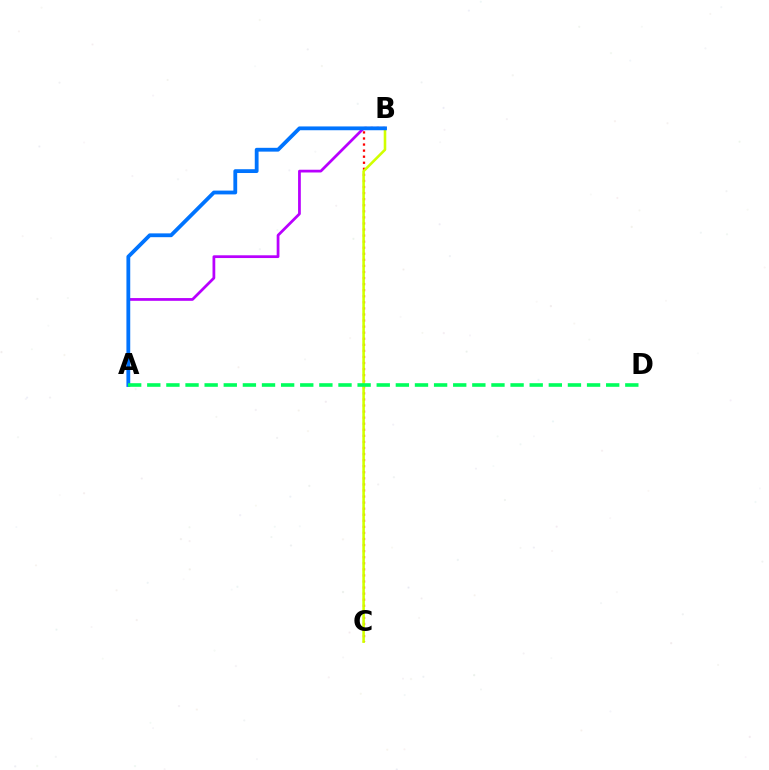{('A', 'B'): [{'color': '#b900ff', 'line_style': 'solid', 'thickness': 1.98}, {'color': '#0074ff', 'line_style': 'solid', 'thickness': 2.74}], ('B', 'C'): [{'color': '#ff0000', 'line_style': 'dotted', 'thickness': 1.65}, {'color': '#d1ff00', 'line_style': 'solid', 'thickness': 1.86}], ('A', 'D'): [{'color': '#00ff5c', 'line_style': 'dashed', 'thickness': 2.6}]}